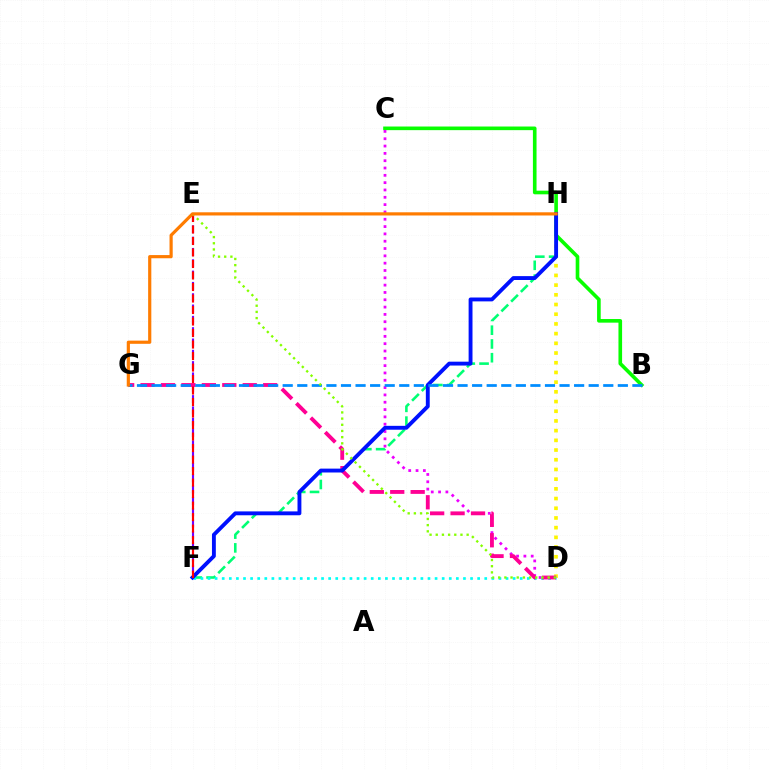{('F', 'H'): [{'color': '#00ff74', 'line_style': 'dashed', 'thickness': 1.87}, {'color': '#0010ff', 'line_style': 'solid', 'thickness': 2.79}], ('D', 'H'): [{'color': '#fcf500', 'line_style': 'dotted', 'thickness': 2.64}], ('B', 'C'): [{'color': '#08ff00', 'line_style': 'solid', 'thickness': 2.61}], ('C', 'D'): [{'color': '#ee00ff', 'line_style': 'dotted', 'thickness': 1.99}], ('E', 'F'): [{'color': '#7200ff', 'line_style': 'dashed', 'thickness': 1.54}, {'color': '#ff0000', 'line_style': 'dashed', 'thickness': 1.56}], ('D', 'F'): [{'color': '#00fff6', 'line_style': 'dotted', 'thickness': 1.93}], ('D', 'G'): [{'color': '#ff0094', 'line_style': 'dashed', 'thickness': 2.78}], ('B', 'G'): [{'color': '#008cff', 'line_style': 'dashed', 'thickness': 1.98}], ('D', 'E'): [{'color': '#84ff00', 'line_style': 'dotted', 'thickness': 1.68}], ('G', 'H'): [{'color': '#ff7c00', 'line_style': 'solid', 'thickness': 2.29}]}